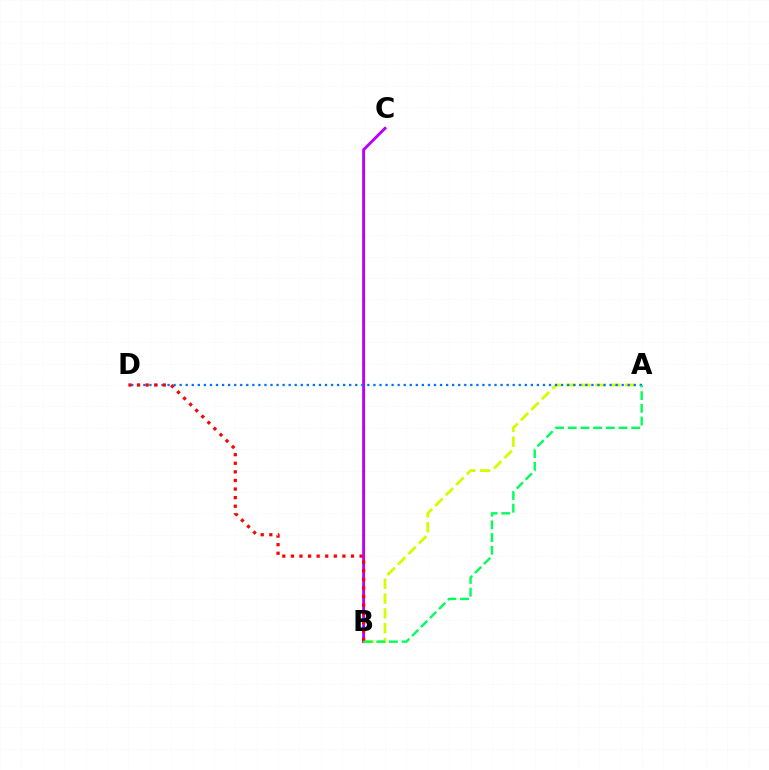{('B', 'C'): [{'color': '#b900ff', 'line_style': 'solid', 'thickness': 2.08}], ('A', 'B'): [{'color': '#d1ff00', 'line_style': 'dashed', 'thickness': 2.02}, {'color': '#00ff5c', 'line_style': 'dashed', 'thickness': 1.72}], ('A', 'D'): [{'color': '#0074ff', 'line_style': 'dotted', 'thickness': 1.65}], ('B', 'D'): [{'color': '#ff0000', 'line_style': 'dotted', 'thickness': 2.33}]}